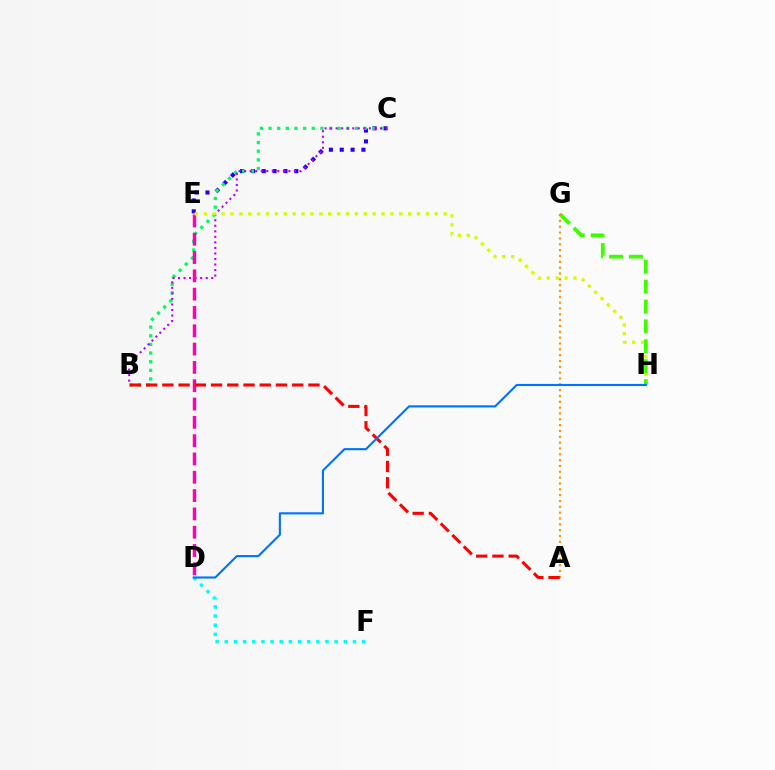{('C', 'E'): [{'color': '#2500ff', 'line_style': 'dotted', 'thickness': 2.95}], ('B', 'C'): [{'color': '#00ff5c', 'line_style': 'dotted', 'thickness': 2.35}, {'color': '#b900ff', 'line_style': 'dotted', 'thickness': 1.5}], ('D', 'E'): [{'color': '#ff00ac', 'line_style': 'dashed', 'thickness': 2.49}], ('D', 'F'): [{'color': '#00fff6', 'line_style': 'dotted', 'thickness': 2.49}], ('E', 'H'): [{'color': '#d1ff00', 'line_style': 'dotted', 'thickness': 2.41}], ('G', 'H'): [{'color': '#3dff00', 'line_style': 'dashed', 'thickness': 2.7}], ('A', 'G'): [{'color': '#ff9400', 'line_style': 'dotted', 'thickness': 1.59}], ('A', 'B'): [{'color': '#ff0000', 'line_style': 'dashed', 'thickness': 2.21}], ('D', 'H'): [{'color': '#0074ff', 'line_style': 'solid', 'thickness': 1.53}]}